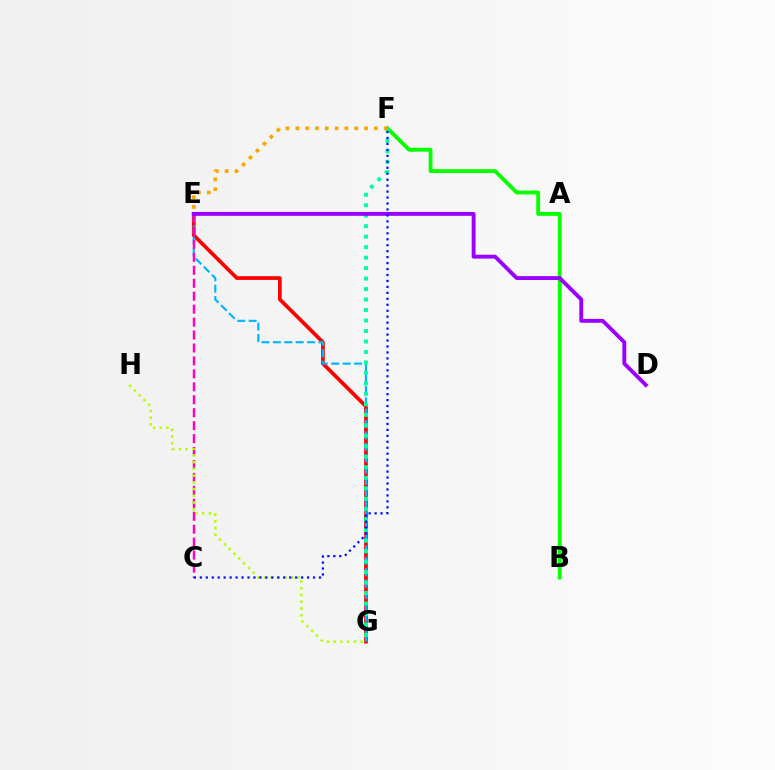{('E', 'G'): [{'color': '#ff0000', 'line_style': 'solid', 'thickness': 2.67}, {'color': '#00b5ff', 'line_style': 'dashed', 'thickness': 1.55}], ('C', 'E'): [{'color': '#ff00bd', 'line_style': 'dashed', 'thickness': 1.76}], ('B', 'F'): [{'color': '#08ff00', 'line_style': 'solid', 'thickness': 2.79}], ('F', 'G'): [{'color': '#00ff9d', 'line_style': 'dotted', 'thickness': 2.85}], ('G', 'H'): [{'color': '#b3ff00', 'line_style': 'dotted', 'thickness': 1.83}], ('E', 'F'): [{'color': '#ffa500', 'line_style': 'dotted', 'thickness': 2.67}], ('D', 'E'): [{'color': '#9b00ff', 'line_style': 'solid', 'thickness': 2.79}], ('C', 'F'): [{'color': '#0010ff', 'line_style': 'dotted', 'thickness': 1.62}]}